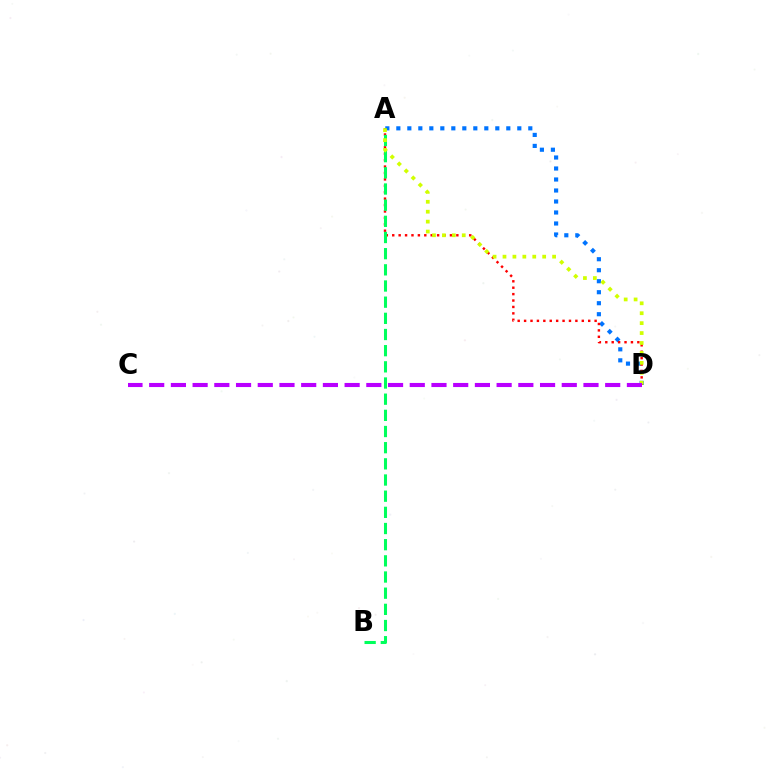{('A', 'D'): [{'color': '#0074ff', 'line_style': 'dotted', 'thickness': 2.99}, {'color': '#ff0000', 'line_style': 'dotted', 'thickness': 1.74}, {'color': '#d1ff00', 'line_style': 'dotted', 'thickness': 2.7}], ('A', 'B'): [{'color': '#00ff5c', 'line_style': 'dashed', 'thickness': 2.2}], ('C', 'D'): [{'color': '#b900ff', 'line_style': 'dashed', 'thickness': 2.95}]}